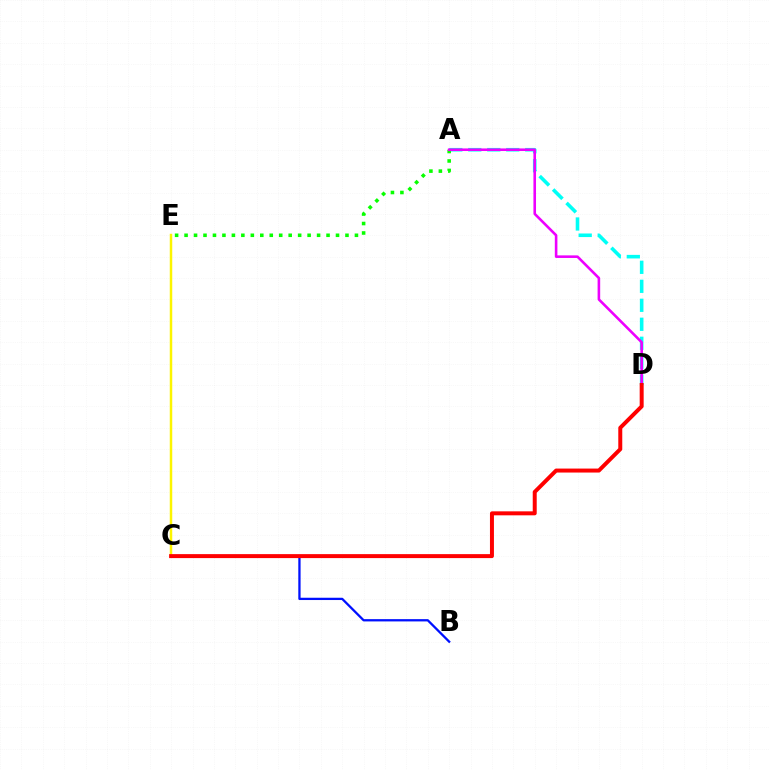{('A', 'D'): [{'color': '#00fff6', 'line_style': 'dashed', 'thickness': 2.58}, {'color': '#ee00ff', 'line_style': 'solid', 'thickness': 1.87}], ('A', 'E'): [{'color': '#08ff00', 'line_style': 'dotted', 'thickness': 2.57}], ('C', 'E'): [{'color': '#fcf500', 'line_style': 'solid', 'thickness': 1.79}], ('B', 'C'): [{'color': '#0010ff', 'line_style': 'solid', 'thickness': 1.64}], ('C', 'D'): [{'color': '#ff0000', 'line_style': 'solid', 'thickness': 2.86}]}